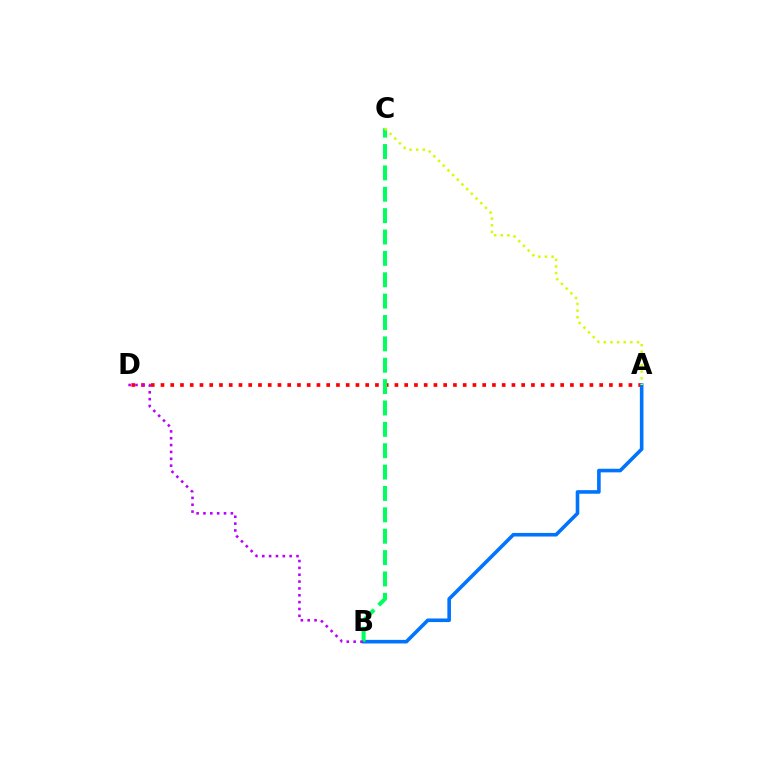{('A', 'D'): [{'color': '#ff0000', 'line_style': 'dotted', 'thickness': 2.65}], ('A', 'B'): [{'color': '#0074ff', 'line_style': 'solid', 'thickness': 2.59}], ('B', 'C'): [{'color': '#00ff5c', 'line_style': 'dashed', 'thickness': 2.9}], ('A', 'C'): [{'color': '#d1ff00', 'line_style': 'dotted', 'thickness': 1.8}], ('B', 'D'): [{'color': '#b900ff', 'line_style': 'dotted', 'thickness': 1.86}]}